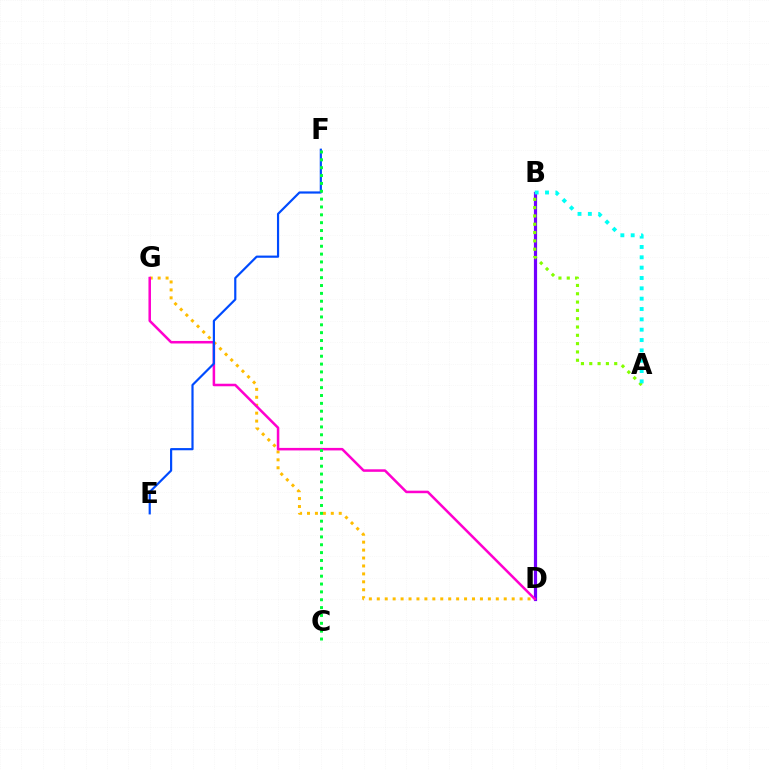{('D', 'G'): [{'color': '#ffbd00', 'line_style': 'dotted', 'thickness': 2.16}, {'color': '#ff00cf', 'line_style': 'solid', 'thickness': 1.82}], ('B', 'D'): [{'color': '#ff0000', 'line_style': 'dotted', 'thickness': 2.12}, {'color': '#7200ff', 'line_style': 'solid', 'thickness': 2.3}], ('A', 'B'): [{'color': '#84ff00', 'line_style': 'dotted', 'thickness': 2.26}, {'color': '#00fff6', 'line_style': 'dotted', 'thickness': 2.81}], ('E', 'F'): [{'color': '#004bff', 'line_style': 'solid', 'thickness': 1.57}], ('C', 'F'): [{'color': '#00ff39', 'line_style': 'dotted', 'thickness': 2.13}]}